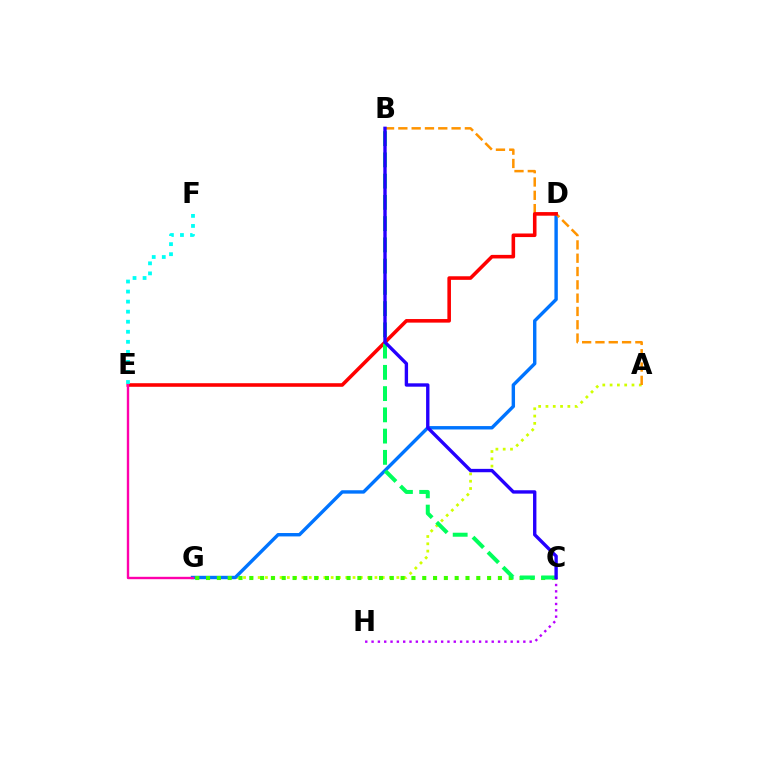{('C', 'H'): [{'color': '#b900ff', 'line_style': 'dotted', 'thickness': 1.72}], ('A', 'G'): [{'color': '#d1ff00', 'line_style': 'dotted', 'thickness': 1.98}], ('D', 'G'): [{'color': '#0074ff', 'line_style': 'solid', 'thickness': 2.45}], ('A', 'B'): [{'color': '#ff9400', 'line_style': 'dashed', 'thickness': 1.81}], ('D', 'E'): [{'color': '#ff0000', 'line_style': 'solid', 'thickness': 2.58}], ('C', 'G'): [{'color': '#3dff00', 'line_style': 'dotted', 'thickness': 2.94}], ('B', 'C'): [{'color': '#00ff5c', 'line_style': 'dashed', 'thickness': 2.89}, {'color': '#2500ff', 'line_style': 'solid', 'thickness': 2.43}], ('E', 'G'): [{'color': '#ff00ac', 'line_style': 'solid', 'thickness': 1.72}], ('E', 'F'): [{'color': '#00fff6', 'line_style': 'dotted', 'thickness': 2.73}]}